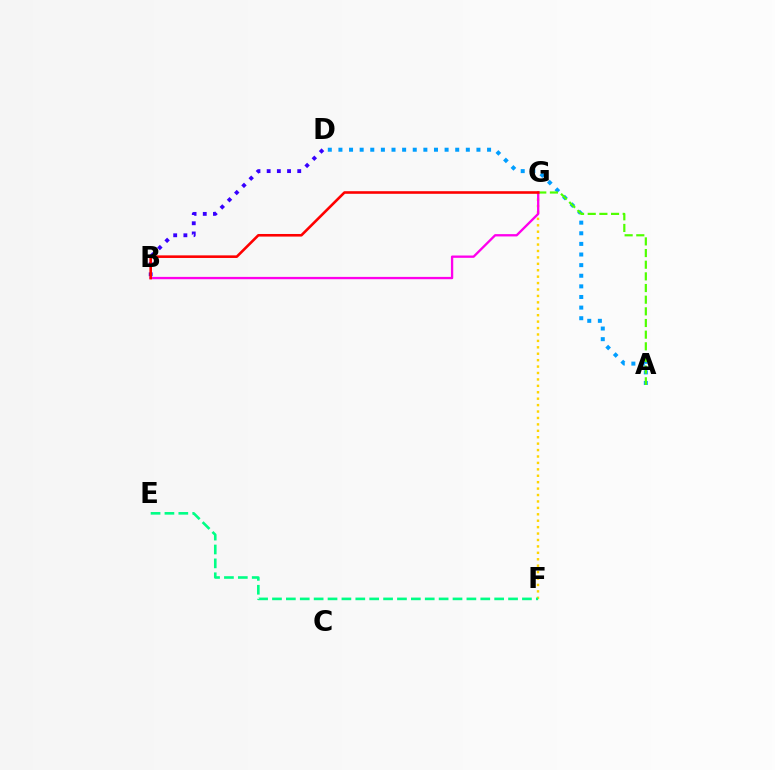{('A', 'D'): [{'color': '#009eff', 'line_style': 'dotted', 'thickness': 2.88}], ('B', 'D'): [{'color': '#3700ff', 'line_style': 'dotted', 'thickness': 2.77}], ('A', 'G'): [{'color': '#4fff00', 'line_style': 'dashed', 'thickness': 1.58}], ('F', 'G'): [{'color': '#ffd500', 'line_style': 'dotted', 'thickness': 1.74}], ('B', 'G'): [{'color': '#ff00ed', 'line_style': 'solid', 'thickness': 1.67}, {'color': '#ff0000', 'line_style': 'solid', 'thickness': 1.87}], ('E', 'F'): [{'color': '#00ff86', 'line_style': 'dashed', 'thickness': 1.89}]}